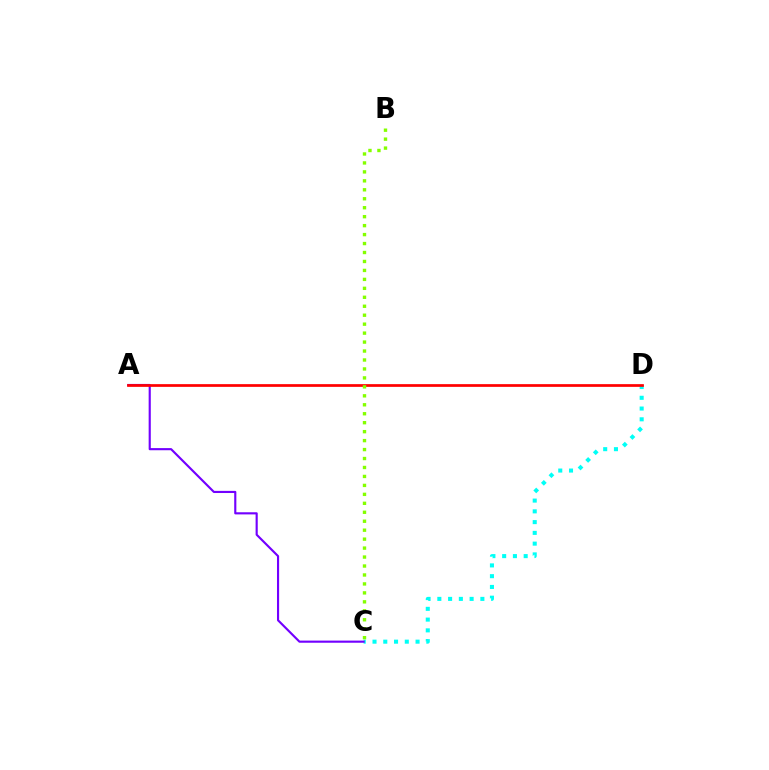{('C', 'D'): [{'color': '#00fff6', 'line_style': 'dotted', 'thickness': 2.92}], ('A', 'C'): [{'color': '#7200ff', 'line_style': 'solid', 'thickness': 1.54}], ('A', 'D'): [{'color': '#ff0000', 'line_style': 'solid', 'thickness': 1.96}], ('B', 'C'): [{'color': '#84ff00', 'line_style': 'dotted', 'thickness': 2.43}]}